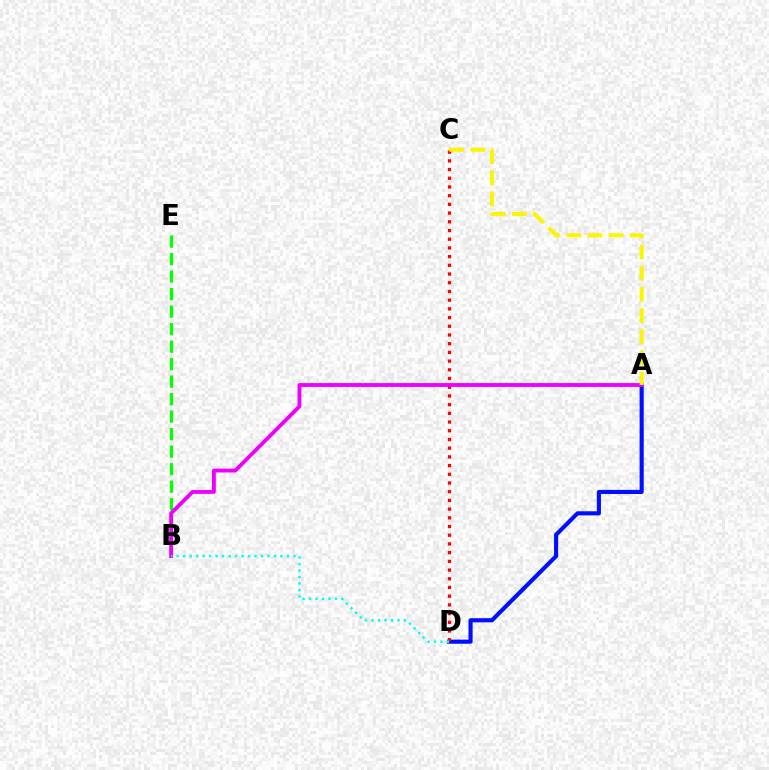{('A', 'D'): [{'color': '#0010ff', 'line_style': 'solid', 'thickness': 2.97}], ('B', 'E'): [{'color': '#08ff00', 'line_style': 'dashed', 'thickness': 2.38}], ('C', 'D'): [{'color': '#ff0000', 'line_style': 'dotted', 'thickness': 2.37}], ('A', 'B'): [{'color': '#ee00ff', 'line_style': 'solid', 'thickness': 2.77}], ('A', 'C'): [{'color': '#fcf500', 'line_style': 'dashed', 'thickness': 2.87}], ('B', 'D'): [{'color': '#00fff6', 'line_style': 'dotted', 'thickness': 1.76}]}